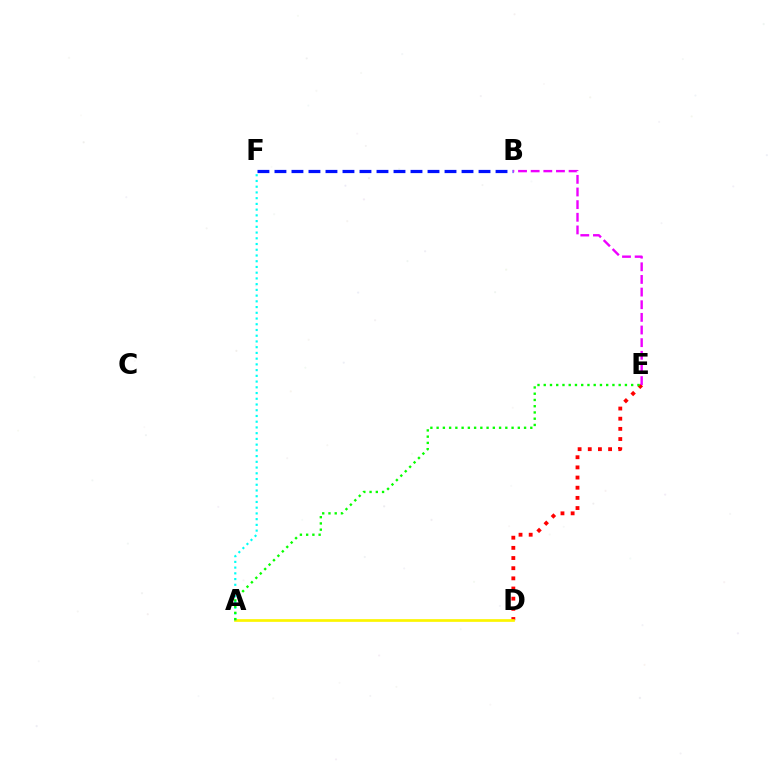{('D', 'E'): [{'color': '#ff0000', 'line_style': 'dotted', 'thickness': 2.76}], ('B', 'F'): [{'color': '#0010ff', 'line_style': 'dashed', 'thickness': 2.31}], ('A', 'D'): [{'color': '#fcf500', 'line_style': 'solid', 'thickness': 1.95}], ('B', 'E'): [{'color': '#ee00ff', 'line_style': 'dashed', 'thickness': 1.72}], ('A', 'F'): [{'color': '#00fff6', 'line_style': 'dotted', 'thickness': 1.56}], ('A', 'E'): [{'color': '#08ff00', 'line_style': 'dotted', 'thickness': 1.7}]}